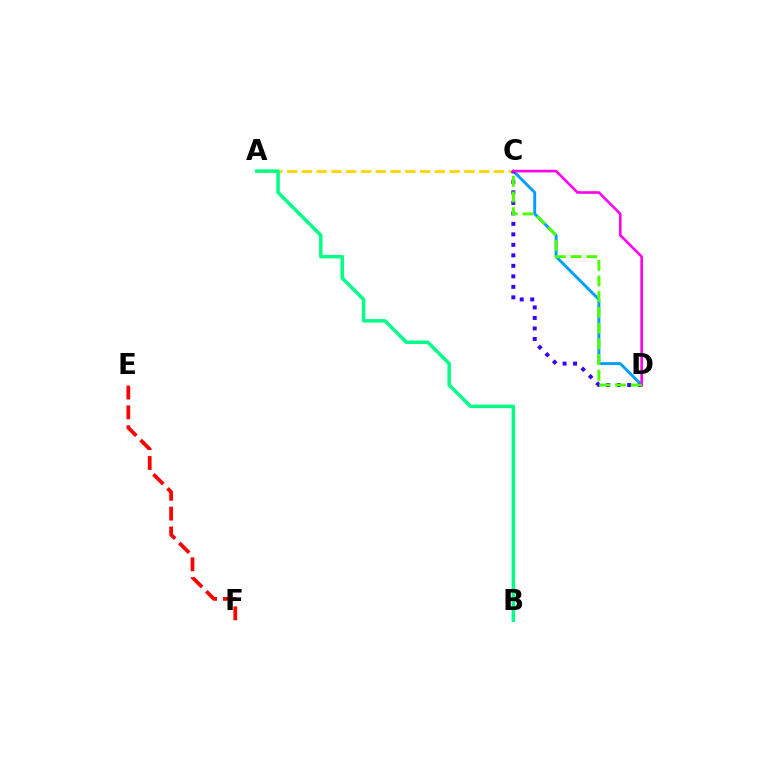{('C', 'D'): [{'color': '#009eff', 'line_style': 'solid', 'thickness': 2.09}, {'color': '#3700ff', 'line_style': 'dotted', 'thickness': 2.85}, {'color': '#ff00ed', 'line_style': 'solid', 'thickness': 1.88}, {'color': '#4fff00', 'line_style': 'dashed', 'thickness': 2.13}], ('A', 'C'): [{'color': '#ffd500', 'line_style': 'dashed', 'thickness': 2.01}], ('E', 'F'): [{'color': '#ff0000', 'line_style': 'dashed', 'thickness': 2.69}], ('A', 'B'): [{'color': '#00ff86', 'line_style': 'solid', 'thickness': 2.51}]}